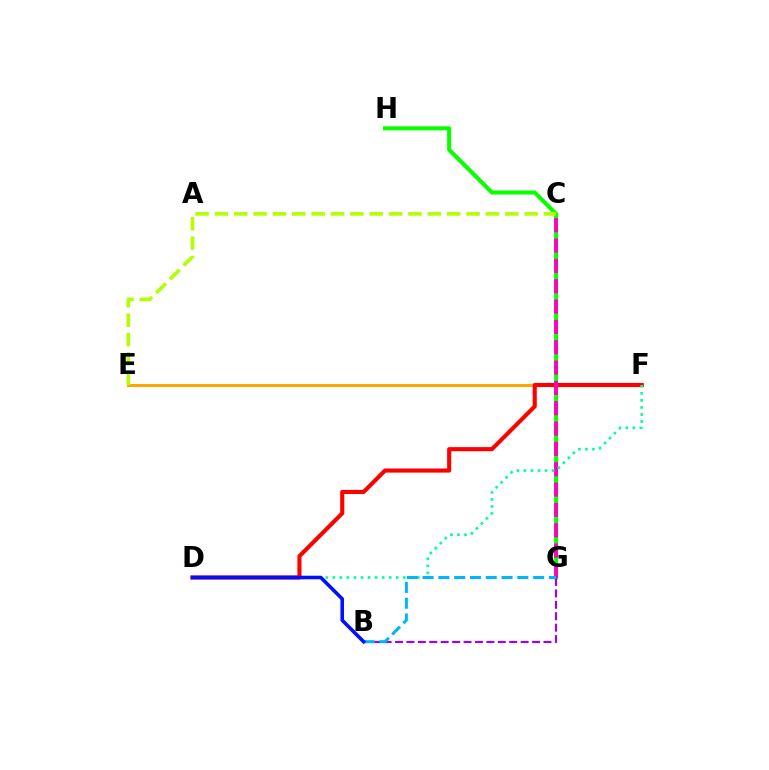{('E', 'F'): [{'color': '#ffa500', 'line_style': 'solid', 'thickness': 2.14}], ('G', 'H'): [{'color': '#08ff00', 'line_style': 'solid', 'thickness': 2.92}], ('D', 'F'): [{'color': '#ff0000', 'line_style': 'solid', 'thickness': 2.96}, {'color': '#00ff9d', 'line_style': 'dotted', 'thickness': 1.91}], ('C', 'G'): [{'color': '#ff00bd', 'line_style': 'dashed', 'thickness': 2.76}], ('B', 'G'): [{'color': '#9b00ff', 'line_style': 'dashed', 'thickness': 1.55}, {'color': '#00b5ff', 'line_style': 'dashed', 'thickness': 2.15}], ('B', 'D'): [{'color': '#0010ff', 'line_style': 'solid', 'thickness': 2.58}], ('C', 'E'): [{'color': '#b3ff00', 'line_style': 'dashed', 'thickness': 2.63}]}